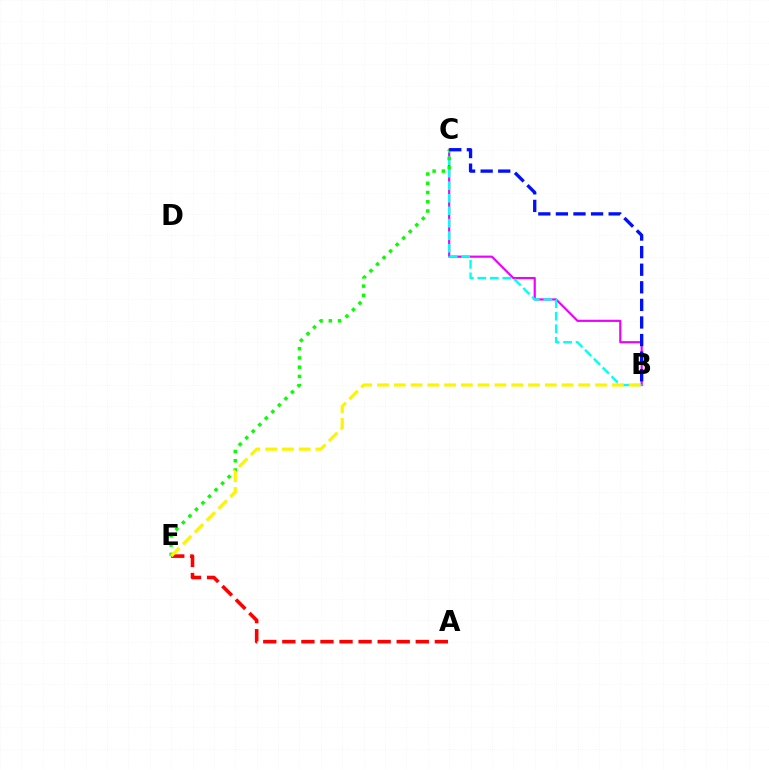{('B', 'C'): [{'color': '#ee00ff', 'line_style': 'solid', 'thickness': 1.56}, {'color': '#00fff6', 'line_style': 'dashed', 'thickness': 1.7}, {'color': '#0010ff', 'line_style': 'dashed', 'thickness': 2.39}], ('A', 'E'): [{'color': '#ff0000', 'line_style': 'dashed', 'thickness': 2.59}], ('C', 'E'): [{'color': '#08ff00', 'line_style': 'dotted', 'thickness': 2.51}], ('B', 'E'): [{'color': '#fcf500', 'line_style': 'dashed', 'thickness': 2.28}]}